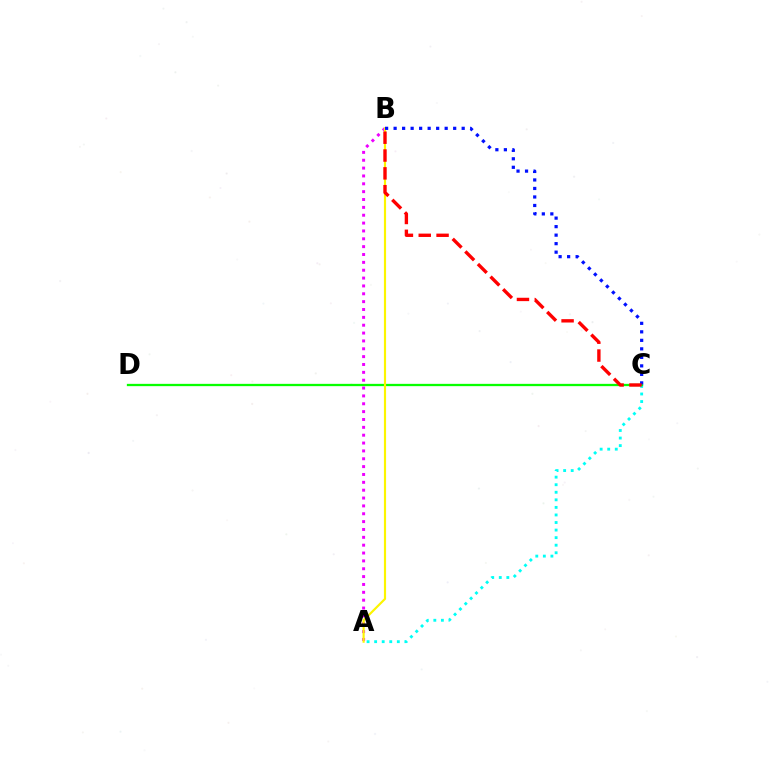{('A', 'C'): [{'color': '#00fff6', 'line_style': 'dotted', 'thickness': 2.05}], ('C', 'D'): [{'color': '#08ff00', 'line_style': 'solid', 'thickness': 1.65}], ('A', 'B'): [{'color': '#ee00ff', 'line_style': 'dotted', 'thickness': 2.13}, {'color': '#fcf500', 'line_style': 'solid', 'thickness': 1.56}], ('B', 'C'): [{'color': '#0010ff', 'line_style': 'dotted', 'thickness': 2.31}, {'color': '#ff0000', 'line_style': 'dashed', 'thickness': 2.42}]}